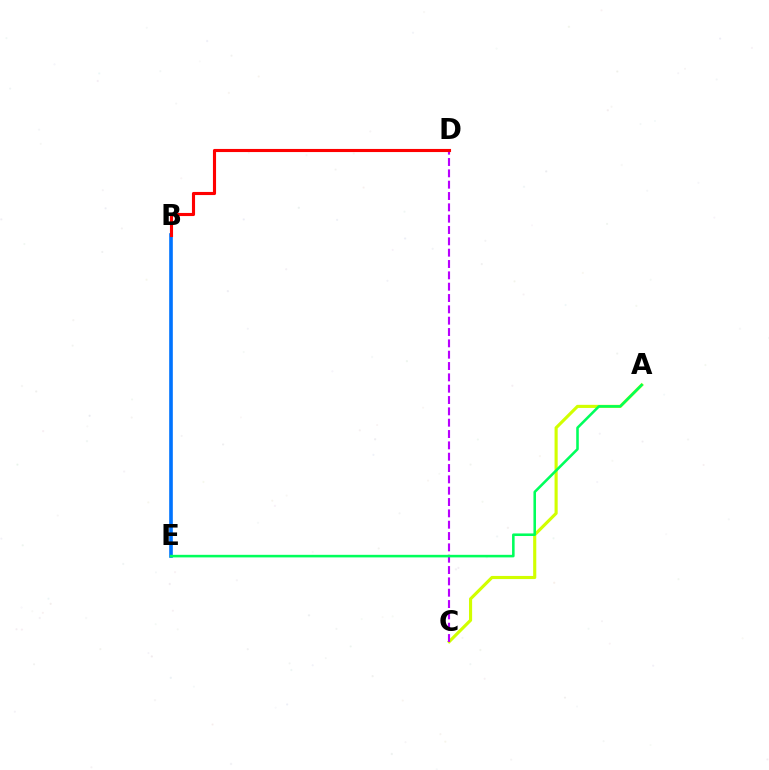{('A', 'C'): [{'color': '#d1ff00', 'line_style': 'solid', 'thickness': 2.25}], ('B', 'E'): [{'color': '#0074ff', 'line_style': 'solid', 'thickness': 2.61}], ('C', 'D'): [{'color': '#b900ff', 'line_style': 'dashed', 'thickness': 1.54}], ('A', 'E'): [{'color': '#00ff5c', 'line_style': 'solid', 'thickness': 1.85}], ('B', 'D'): [{'color': '#ff0000', 'line_style': 'solid', 'thickness': 2.24}]}